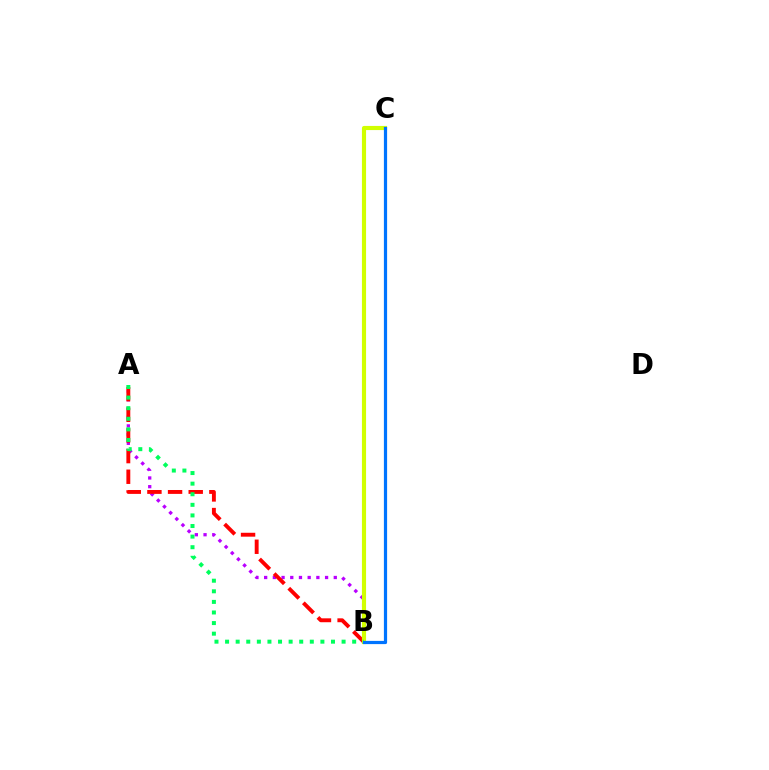{('A', 'B'): [{'color': '#b900ff', 'line_style': 'dotted', 'thickness': 2.36}, {'color': '#ff0000', 'line_style': 'dashed', 'thickness': 2.8}, {'color': '#00ff5c', 'line_style': 'dotted', 'thickness': 2.88}], ('B', 'C'): [{'color': '#d1ff00', 'line_style': 'solid', 'thickness': 2.98}, {'color': '#0074ff', 'line_style': 'solid', 'thickness': 2.31}]}